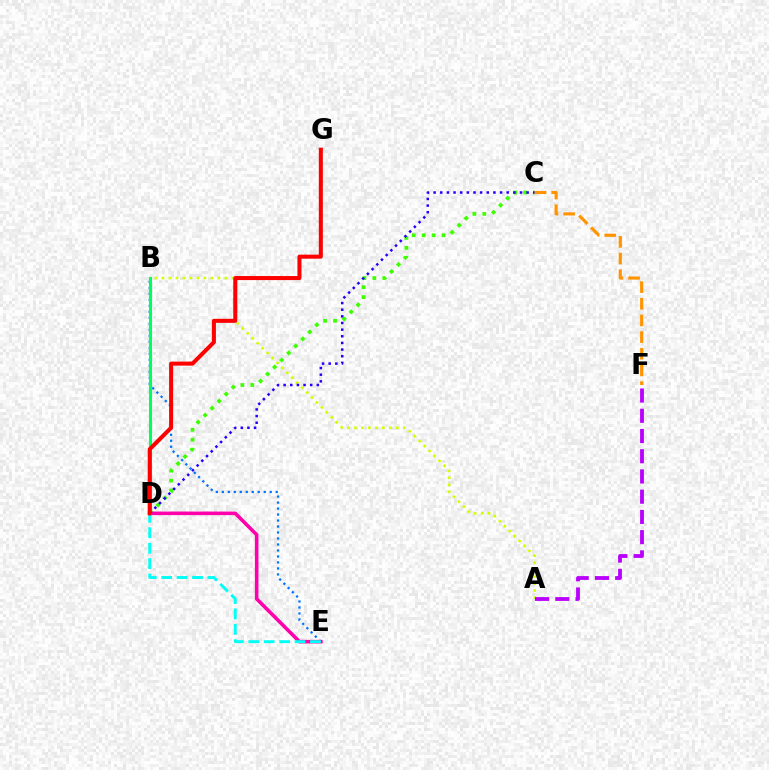{('C', 'D'): [{'color': '#3dff00', 'line_style': 'dotted', 'thickness': 2.7}, {'color': '#2500ff', 'line_style': 'dotted', 'thickness': 1.81}], ('A', 'B'): [{'color': '#d1ff00', 'line_style': 'dotted', 'thickness': 1.9}], ('B', 'E'): [{'color': '#0074ff', 'line_style': 'dotted', 'thickness': 1.63}], ('D', 'E'): [{'color': '#ff00ac', 'line_style': 'solid', 'thickness': 2.58}, {'color': '#00fff6', 'line_style': 'dashed', 'thickness': 2.09}], ('B', 'D'): [{'color': '#00ff5c', 'line_style': 'solid', 'thickness': 2.21}], ('C', 'F'): [{'color': '#ff9400', 'line_style': 'dashed', 'thickness': 2.26}], ('D', 'G'): [{'color': '#ff0000', 'line_style': 'solid', 'thickness': 2.91}], ('A', 'F'): [{'color': '#b900ff', 'line_style': 'dashed', 'thickness': 2.75}]}